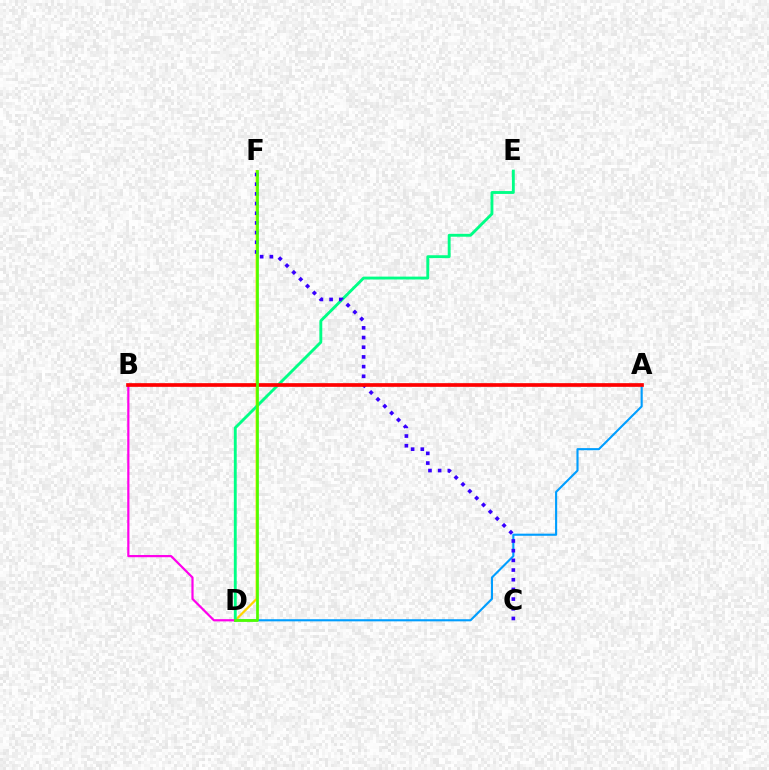{('D', 'F'): [{'color': '#ffd500', 'line_style': 'solid', 'thickness': 1.61}, {'color': '#4fff00', 'line_style': 'solid', 'thickness': 1.97}], ('D', 'E'): [{'color': '#00ff86', 'line_style': 'solid', 'thickness': 2.07}], ('A', 'D'): [{'color': '#009eff', 'line_style': 'solid', 'thickness': 1.53}], ('C', 'F'): [{'color': '#3700ff', 'line_style': 'dotted', 'thickness': 2.63}], ('B', 'D'): [{'color': '#ff00ed', 'line_style': 'solid', 'thickness': 1.58}], ('A', 'B'): [{'color': '#ff0000', 'line_style': 'solid', 'thickness': 2.65}]}